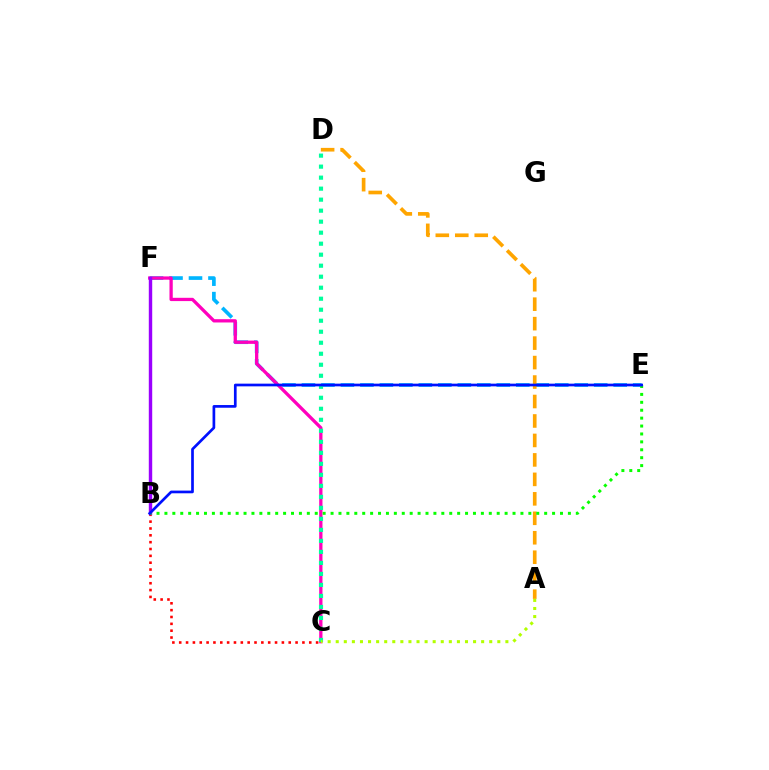{('B', 'C'): [{'color': '#ff0000', 'line_style': 'dotted', 'thickness': 1.86}], ('E', 'F'): [{'color': '#00b5ff', 'line_style': 'dashed', 'thickness': 2.65}], ('C', 'F'): [{'color': '#ff00bd', 'line_style': 'solid', 'thickness': 2.36}], ('B', 'F'): [{'color': '#9b00ff', 'line_style': 'solid', 'thickness': 2.46}], ('C', 'D'): [{'color': '#00ff9d', 'line_style': 'dotted', 'thickness': 2.99}], ('A', 'D'): [{'color': '#ffa500', 'line_style': 'dashed', 'thickness': 2.64}], ('B', 'E'): [{'color': '#08ff00', 'line_style': 'dotted', 'thickness': 2.15}, {'color': '#0010ff', 'line_style': 'solid', 'thickness': 1.94}], ('A', 'C'): [{'color': '#b3ff00', 'line_style': 'dotted', 'thickness': 2.2}]}